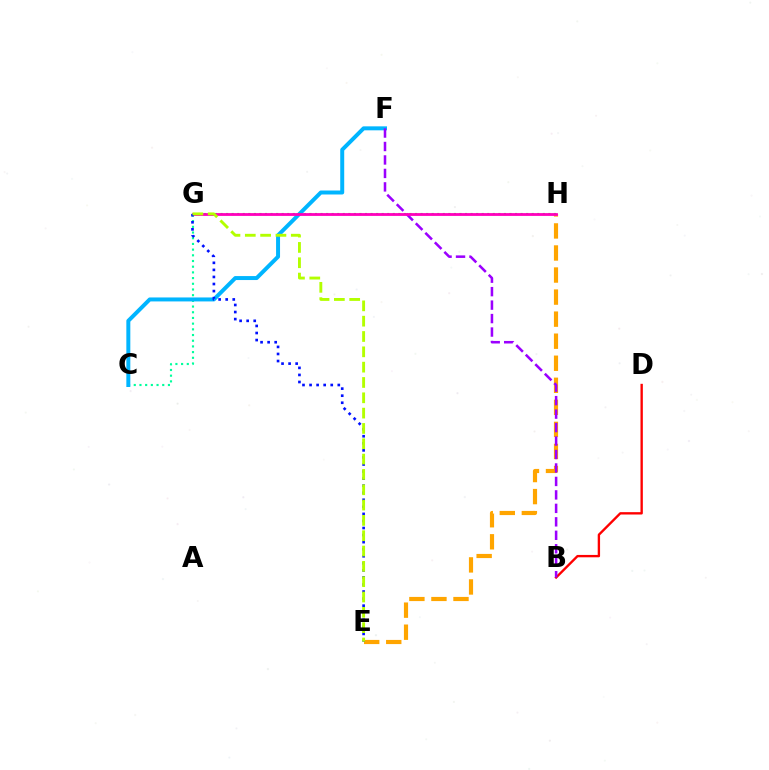{('B', 'D'): [{'color': '#ff0000', 'line_style': 'solid', 'thickness': 1.7}], ('C', 'G'): [{'color': '#00ff9d', 'line_style': 'dotted', 'thickness': 1.55}], ('C', 'F'): [{'color': '#00b5ff', 'line_style': 'solid', 'thickness': 2.86}], ('E', 'H'): [{'color': '#ffa500', 'line_style': 'dashed', 'thickness': 3.0}], ('G', 'H'): [{'color': '#08ff00', 'line_style': 'dotted', 'thickness': 1.51}, {'color': '#ff00bd', 'line_style': 'solid', 'thickness': 2.02}], ('B', 'F'): [{'color': '#9b00ff', 'line_style': 'dashed', 'thickness': 1.83}], ('E', 'G'): [{'color': '#0010ff', 'line_style': 'dotted', 'thickness': 1.92}, {'color': '#b3ff00', 'line_style': 'dashed', 'thickness': 2.08}]}